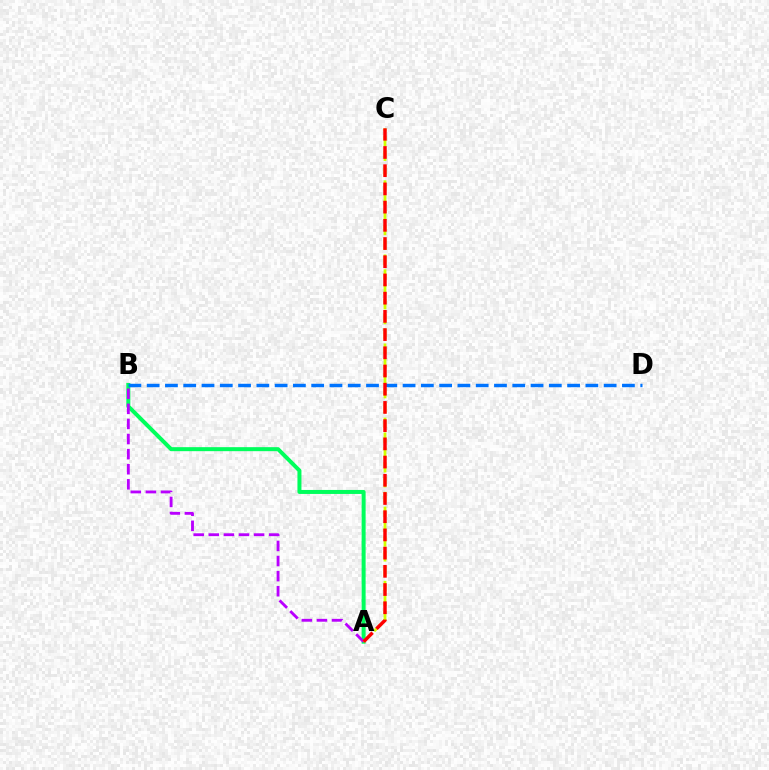{('A', 'B'): [{'color': '#00ff5c', 'line_style': 'solid', 'thickness': 2.88}, {'color': '#b900ff', 'line_style': 'dashed', 'thickness': 2.05}], ('B', 'D'): [{'color': '#0074ff', 'line_style': 'dashed', 'thickness': 2.48}], ('A', 'C'): [{'color': '#d1ff00', 'line_style': 'dashed', 'thickness': 2.02}, {'color': '#ff0000', 'line_style': 'dashed', 'thickness': 2.47}]}